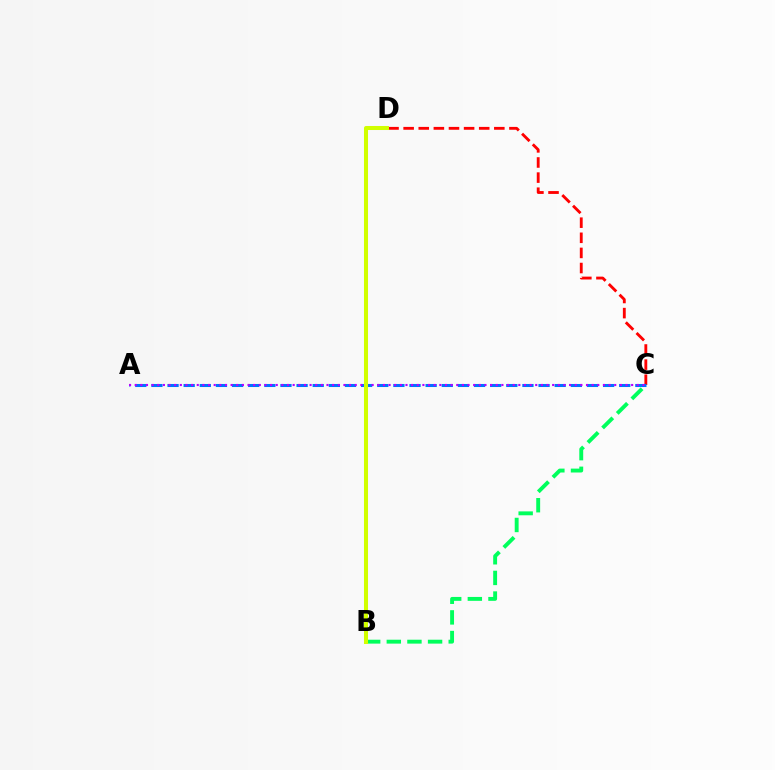{('C', 'D'): [{'color': '#ff0000', 'line_style': 'dashed', 'thickness': 2.05}], ('A', 'C'): [{'color': '#0074ff', 'line_style': 'dashed', 'thickness': 2.19}, {'color': '#b900ff', 'line_style': 'dotted', 'thickness': 1.53}], ('B', 'C'): [{'color': '#00ff5c', 'line_style': 'dashed', 'thickness': 2.8}], ('B', 'D'): [{'color': '#d1ff00', 'line_style': 'solid', 'thickness': 2.9}]}